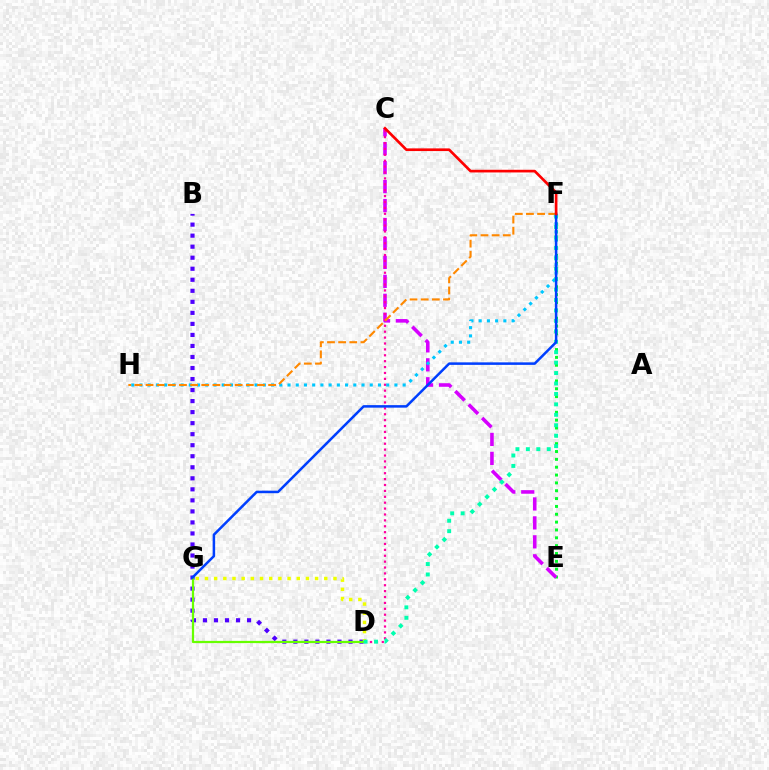{('B', 'D'): [{'color': '#4f00ff', 'line_style': 'dotted', 'thickness': 3.0}], ('E', 'F'): [{'color': '#00ff27', 'line_style': 'dotted', 'thickness': 2.13}], ('C', 'E'): [{'color': '#d600ff', 'line_style': 'dashed', 'thickness': 2.57}], ('D', 'G'): [{'color': '#eeff00', 'line_style': 'dotted', 'thickness': 2.49}, {'color': '#66ff00', 'line_style': 'solid', 'thickness': 1.61}], ('F', 'H'): [{'color': '#00c7ff', 'line_style': 'dotted', 'thickness': 2.23}, {'color': '#ff8800', 'line_style': 'dashed', 'thickness': 1.51}], ('C', 'D'): [{'color': '#ff00a0', 'line_style': 'dotted', 'thickness': 1.6}], ('D', 'F'): [{'color': '#00ffaf', 'line_style': 'dotted', 'thickness': 2.83}], ('F', 'G'): [{'color': '#003fff', 'line_style': 'solid', 'thickness': 1.81}], ('C', 'F'): [{'color': '#ff0000', 'line_style': 'solid', 'thickness': 1.92}]}